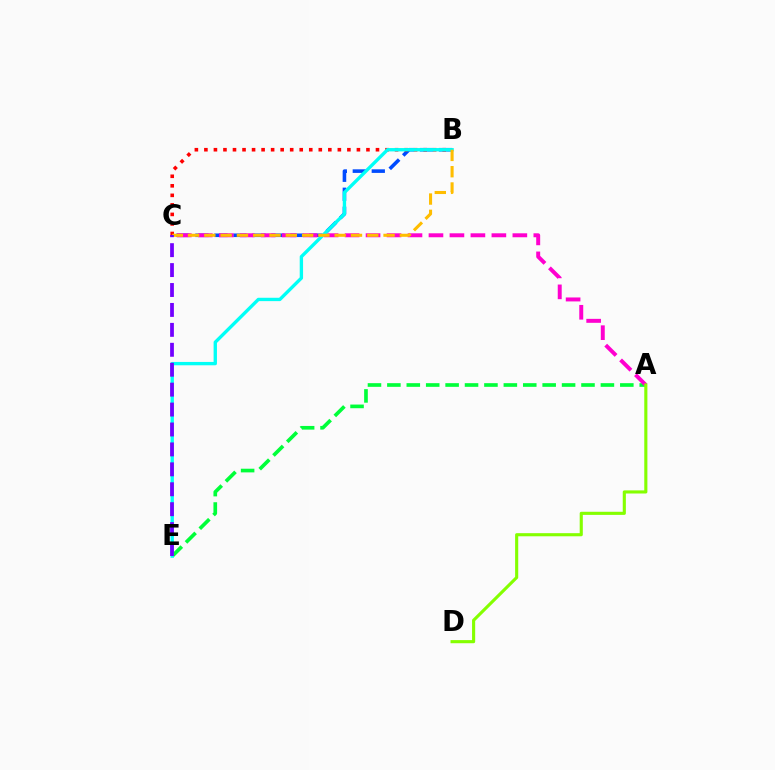{('A', 'E'): [{'color': '#00ff39', 'line_style': 'dashed', 'thickness': 2.64}], ('B', 'C'): [{'color': '#004bff', 'line_style': 'dashed', 'thickness': 2.58}, {'color': '#ff0000', 'line_style': 'dotted', 'thickness': 2.59}, {'color': '#ffbd00', 'line_style': 'dashed', 'thickness': 2.21}], ('A', 'C'): [{'color': '#ff00cf', 'line_style': 'dashed', 'thickness': 2.85}], ('A', 'D'): [{'color': '#84ff00', 'line_style': 'solid', 'thickness': 2.24}], ('B', 'E'): [{'color': '#00fff6', 'line_style': 'solid', 'thickness': 2.41}], ('C', 'E'): [{'color': '#7200ff', 'line_style': 'dashed', 'thickness': 2.71}]}